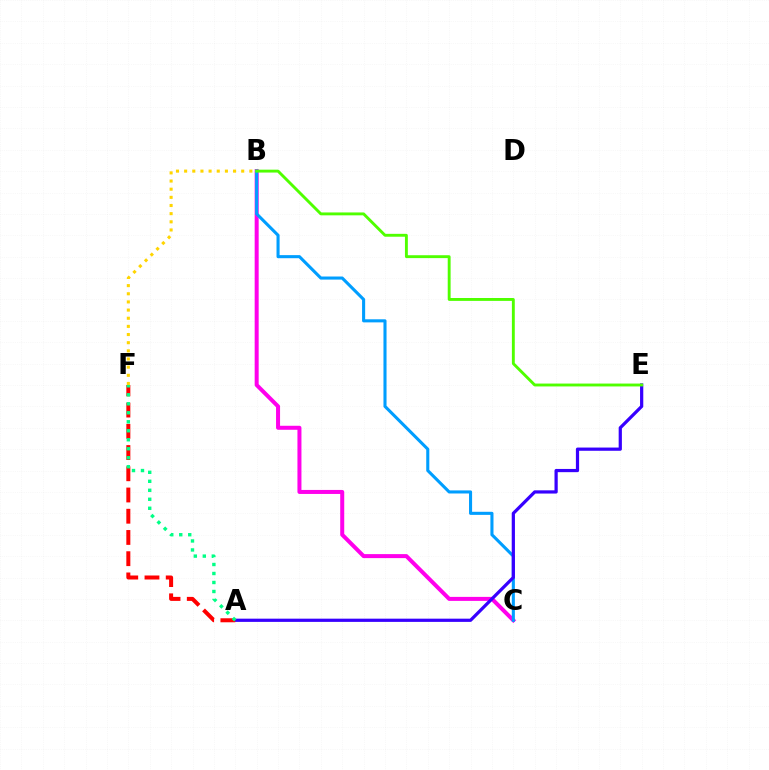{('B', 'C'): [{'color': '#ff00ed', 'line_style': 'solid', 'thickness': 2.88}, {'color': '#009eff', 'line_style': 'solid', 'thickness': 2.22}], ('A', 'E'): [{'color': '#3700ff', 'line_style': 'solid', 'thickness': 2.32}], ('A', 'F'): [{'color': '#ff0000', 'line_style': 'dashed', 'thickness': 2.88}, {'color': '#00ff86', 'line_style': 'dotted', 'thickness': 2.44}], ('B', 'E'): [{'color': '#4fff00', 'line_style': 'solid', 'thickness': 2.08}], ('B', 'F'): [{'color': '#ffd500', 'line_style': 'dotted', 'thickness': 2.22}]}